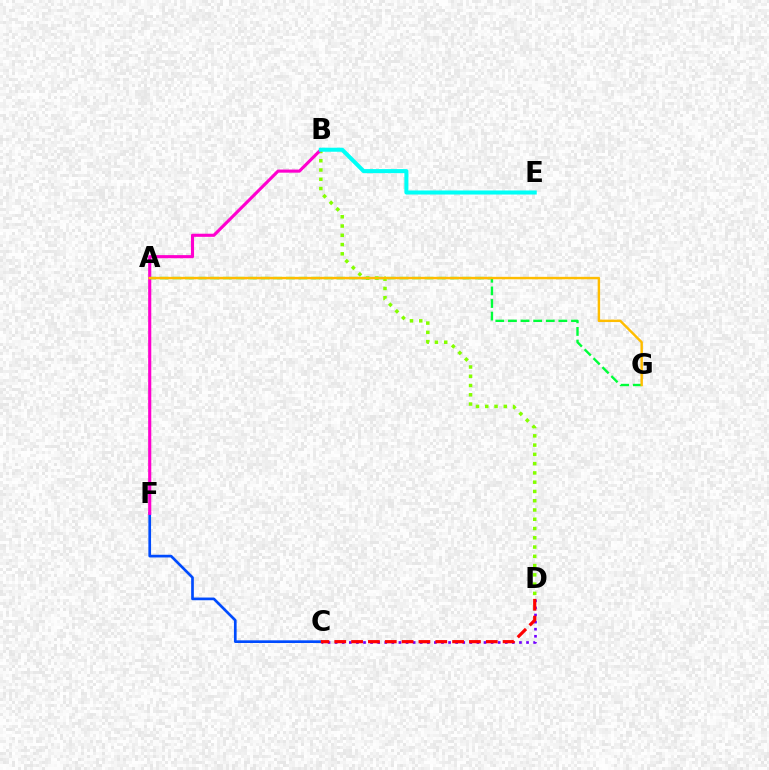{('B', 'D'): [{'color': '#84ff00', 'line_style': 'dotted', 'thickness': 2.52}], ('C', 'F'): [{'color': '#004bff', 'line_style': 'solid', 'thickness': 1.94}], ('B', 'F'): [{'color': '#ff00cf', 'line_style': 'solid', 'thickness': 2.24}], ('C', 'D'): [{'color': '#7200ff', 'line_style': 'dotted', 'thickness': 1.93}, {'color': '#ff0000', 'line_style': 'dashed', 'thickness': 2.29}], ('B', 'E'): [{'color': '#00fff6', 'line_style': 'solid', 'thickness': 2.91}], ('A', 'G'): [{'color': '#00ff39', 'line_style': 'dashed', 'thickness': 1.71}, {'color': '#ffbd00', 'line_style': 'solid', 'thickness': 1.75}]}